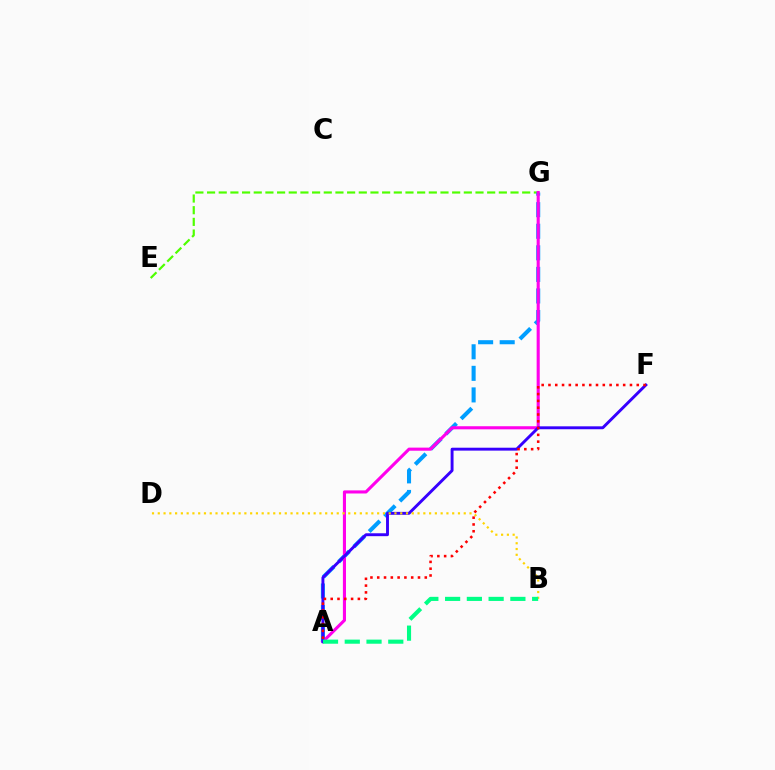{('E', 'G'): [{'color': '#4fff00', 'line_style': 'dashed', 'thickness': 1.59}], ('A', 'G'): [{'color': '#009eff', 'line_style': 'dashed', 'thickness': 2.93}, {'color': '#ff00ed', 'line_style': 'solid', 'thickness': 2.23}], ('A', 'F'): [{'color': '#3700ff', 'line_style': 'solid', 'thickness': 2.09}, {'color': '#ff0000', 'line_style': 'dotted', 'thickness': 1.85}], ('B', 'D'): [{'color': '#ffd500', 'line_style': 'dotted', 'thickness': 1.57}], ('A', 'B'): [{'color': '#00ff86', 'line_style': 'dashed', 'thickness': 2.96}]}